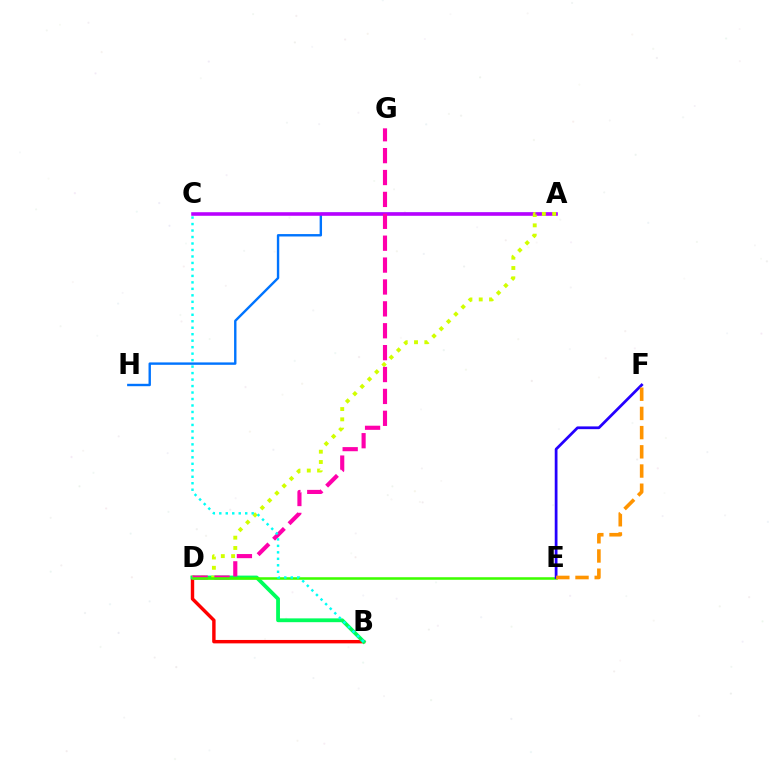{('B', 'D'): [{'color': '#ff0000', 'line_style': 'solid', 'thickness': 2.46}, {'color': '#00ff5c', 'line_style': 'solid', 'thickness': 2.74}], ('A', 'H'): [{'color': '#0074ff', 'line_style': 'solid', 'thickness': 1.73}], ('A', 'C'): [{'color': '#b900ff', 'line_style': 'solid', 'thickness': 2.57}], ('A', 'D'): [{'color': '#d1ff00', 'line_style': 'dotted', 'thickness': 2.8}], ('D', 'G'): [{'color': '#ff00ac', 'line_style': 'dashed', 'thickness': 2.97}], ('D', 'E'): [{'color': '#3dff00', 'line_style': 'solid', 'thickness': 1.83}], ('E', 'F'): [{'color': '#2500ff', 'line_style': 'solid', 'thickness': 1.98}, {'color': '#ff9400', 'line_style': 'dashed', 'thickness': 2.61}], ('B', 'C'): [{'color': '#00fff6', 'line_style': 'dotted', 'thickness': 1.76}]}